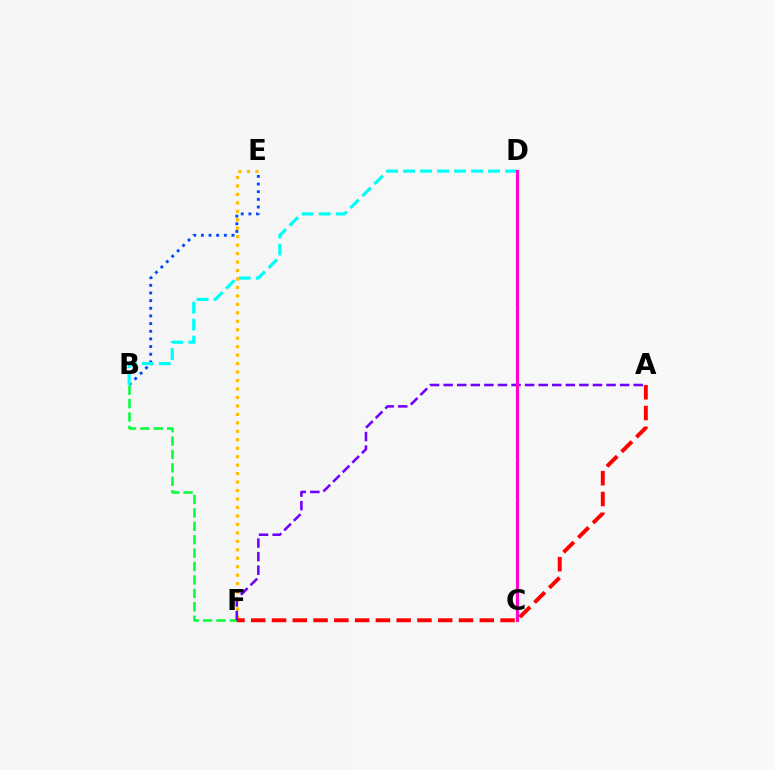{('B', 'E'): [{'color': '#004bff', 'line_style': 'dotted', 'thickness': 2.08}], ('B', 'D'): [{'color': '#00fff6', 'line_style': 'dashed', 'thickness': 2.31}], ('C', 'D'): [{'color': '#84ff00', 'line_style': 'dotted', 'thickness': 1.8}, {'color': '#ff00cf', 'line_style': 'solid', 'thickness': 2.23}], ('B', 'F'): [{'color': '#00ff39', 'line_style': 'dashed', 'thickness': 1.82}], ('E', 'F'): [{'color': '#ffbd00', 'line_style': 'dotted', 'thickness': 2.3}], ('A', 'F'): [{'color': '#ff0000', 'line_style': 'dashed', 'thickness': 2.82}, {'color': '#7200ff', 'line_style': 'dashed', 'thickness': 1.84}]}